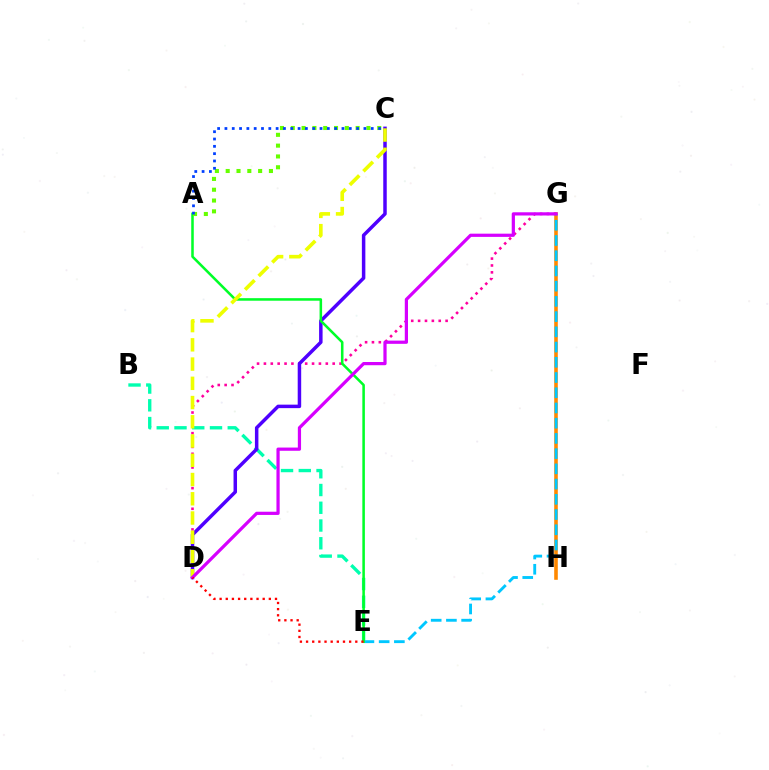{('B', 'E'): [{'color': '#00ffaf', 'line_style': 'dashed', 'thickness': 2.41}], ('G', 'H'): [{'color': '#ff8800', 'line_style': 'solid', 'thickness': 2.59}], ('D', 'G'): [{'color': '#ff00a0', 'line_style': 'dotted', 'thickness': 1.87}, {'color': '#d600ff', 'line_style': 'solid', 'thickness': 2.32}], ('C', 'D'): [{'color': '#4f00ff', 'line_style': 'solid', 'thickness': 2.51}, {'color': '#eeff00', 'line_style': 'dashed', 'thickness': 2.61}], ('E', 'G'): [{'color': '#00c7ff', 'line_style': 'dashed', 'thickness': 2.07}], ('A', 'E'): [{'color': '#00ff27', 'line_style': 'solid', 'thickness': 1.83}], ('A', 'C'): [{'color': '#66ff00', 'line_style': 'dotted', 'thickness': 2.94}, {'color': '#003fff', 'line_style': 'dotted', 'thickness': 1.99}], ('D', 'E'): [{'color': '#ff0000', 'line_style': 'dotted', 'thickness': 1.67}]}